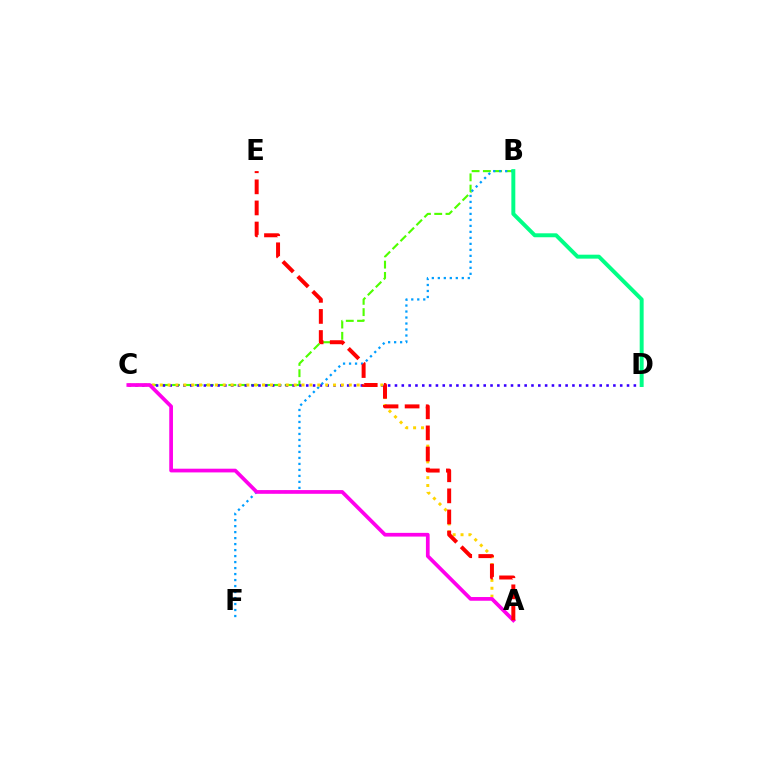{('B', 'C'): [{'color': '#4fff00', 'line_style': 'dashed', 'thickness': 1.53}], ('C', 'D'): [{'color': '#3700ff', 'line_style': 'dotted', 'thickness': 1.85}], ('B', 'F'): [{'color': '#009eff', 'line_style': 'dotted', 'thickness': 1.63}], ('A', 'C'): [{'color': '#ffd500', 'line_style': 'dotted', 'thickness': 2.14}, {'color': '#ff00ed', 'line_style': 'solid', 'thickness': 2.67}], ('A', 'E'): [{'color': '#ff0000', 'line_style': 'dashed', 'thickness': 2.86}], ('B', 'D'): [{'color': '#00ff86', 'line_style': 'solid', 'thickness': 2.84}]}